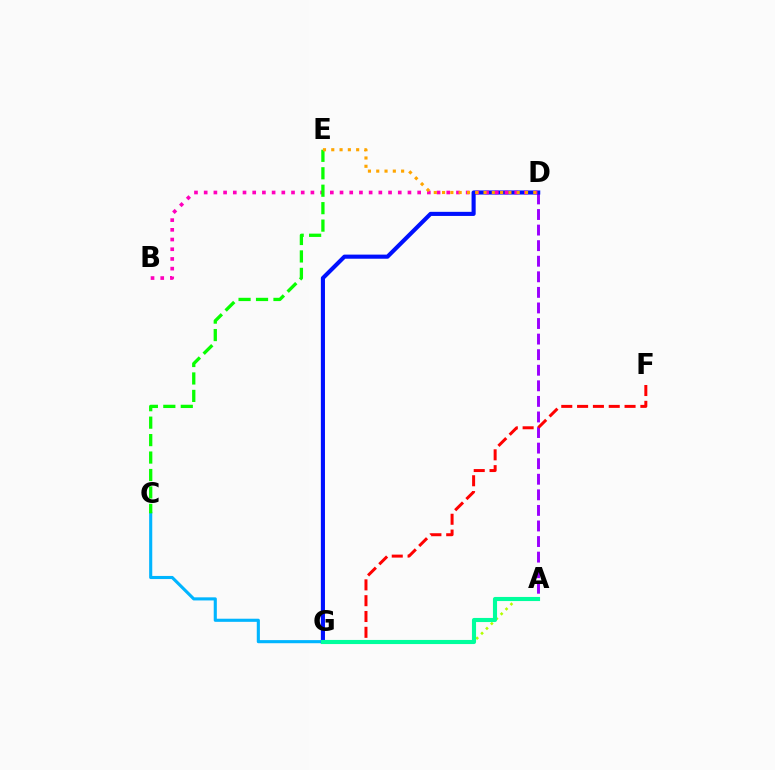{('A', 'D'): [{'color': '#9b00ff', 'line_style': 'dashed', 'thickness': 2.12}], ('C', 'G'): [{'color': '#00b5ff', 'line_style': 'solid', 'thickness': 2.24}], ('D', 'G'): [{'color': '#0010ff', 'line_style': 'solid', 'thickness': 2.96}], ('A', 'G'): [{'color': '#b3ff00', 'line_style': 'dotted', 'thickness': 1.88}, {'color': '#00ff9d', 'line_style': 'solid', 'thickness': 2.96}], ('B', 'D'): [{'color': '#ff00bd', 'line_style': 'dotted', 'thickness': 2.64}], ('F', 'G'): [{'color': '#ff0000', 'line_style': 'dashed', 'thickness': 2.15}], ('C', 'E'): [{'color': '#08ff00', 'line_style': 'dashed', 'thickness': 2.37}], ('D', 'E'): [{'color': '#ffa500', 'line_style': 'dotted', 'thickness': 2.25}]}